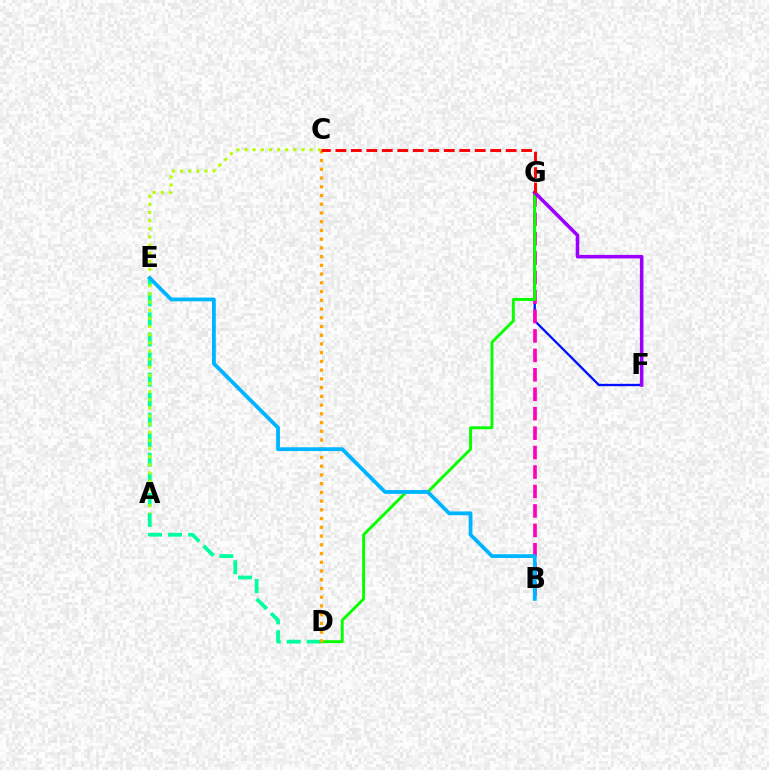{('F', 'G'): [{'color': '#0010ff', 'line_style': 'solid', 'thickness': 1.68}, {'color': '#9b00ff', 'line_style': 'solid', 'thickness': 2.57}], ('D', 'E'): [{'color': '#00ff9d', 'line_style': 'dashed', 'thickness': 2.73}], ('A', 'C'): [{'color': '#b3ff00', 'line_style': 'dotted', 'thickness': 2.21}], ('B', 'G'): [{'color': '#ff00bd', 'line_style': 'dashed', 'thickness': 2.64}], ('D', 'G'): [{'color': '#08ff00', 'line_style': 'solid', 'thickness': 2.11}], ('C', 'D'): [{'color': '#ffa500', 'line_style': 'dotted', 'thickness': 2.37}], ('C', 'G'): [{'color': '#ff0000', 'line_style': 'dashed', 'thickness': 2.1}], ('B', 'E'): [{'color': '#00b5ff', 'line_style': 'solid', 'thickness': 2.73}]}